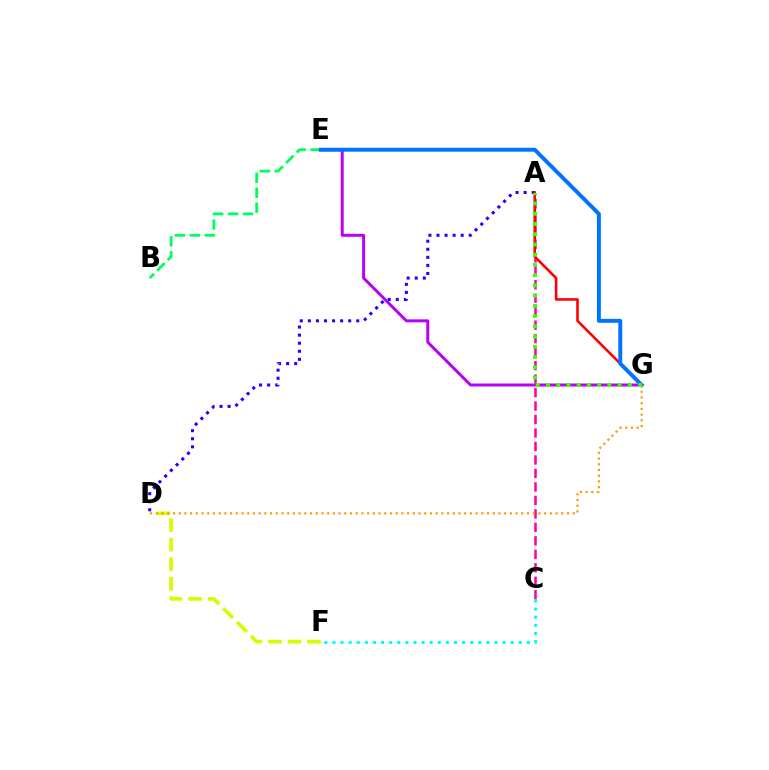{('A', 'C'): [{'color': '#ff00ac', 'line_style': 'dashed', 'thickness': 1.83}], ('E', 'G'): [{'color': '#b900ff', 'line_style': 'solid', 'thickness': 2.15}, {'color': '#0074ff', 'line_style': 'solid', 'thickness': 2.83}], ('D', 'F'): [{'color': '#d1ff00', 'line_style': 'dashed', 'thickness': 2.65}], ('B', 'E'): [{'color': '#00ff5c', 'line_style': 'dashed', 'thickness': 2.03}], ('A', 'D'): [{'color': '#2500ff', 'line_style': 'dotted', 'thickness': 2.19}], ('A', 'G'): [{'color': '#ff0000', 'line_style': 'solid', 'thickness': 1.85}, {'color': '#3dff00', 'line_style': 'dotted', 'thickness': 2.78}], ('C', 'F'): [{'color': '#00fff6', 'line_style': 'dotted', 'thickness': 2.2}], ('D', 'G'): [{'color': '#ff9400', 'line_style': 'dotted', 'thickness': 1.55}]}